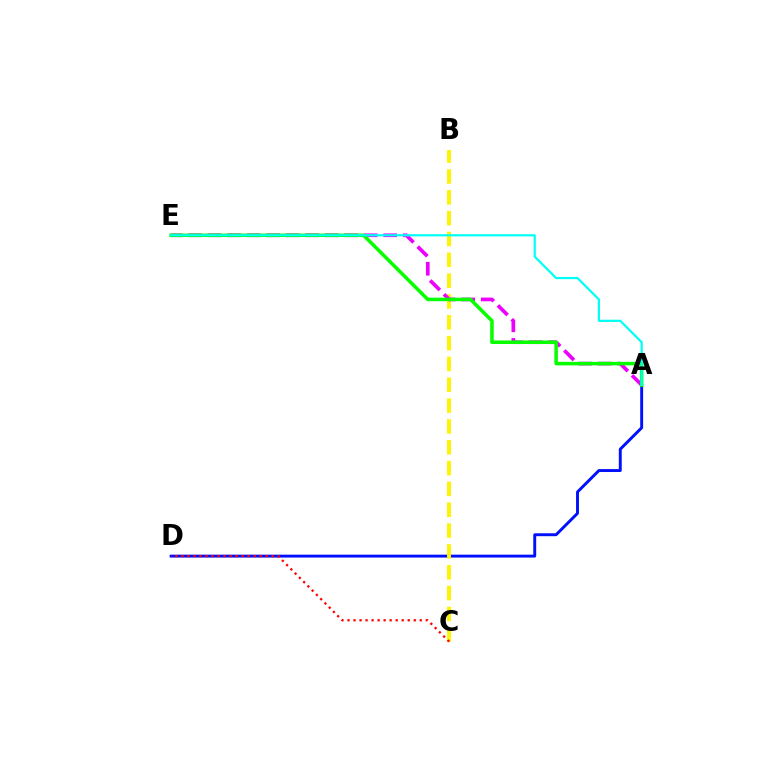{('A', 'D'): [{'color': '#0010ff', 'line_style': 'solid', 'thickness': 2.1}], ('B', 'C'): [{'color': '#fcf500', 'line_style': 'dashed', 'thickness': 2.83}], ('A', 'E'): [{'color': '#ee00ff', 'line_style': 'dashed', 'thickness': 2.65}, {'color': '#08ff00', 'line_style': 'solid', 'thickness': 2.55}, {'color': '#00fff6', 'line_style': 'solid', 'thickness': 1.59}], ('C', 'D'): [{'color': '#ff0000', 'line_style': 'dotted', 'thickness': 1.64}]}